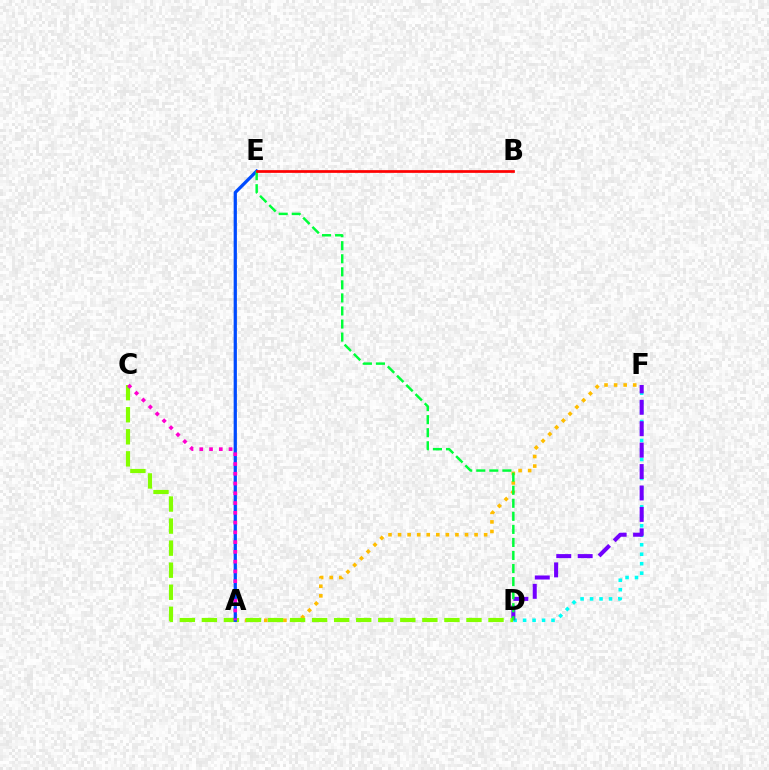{('D', 'F'): [{'color': '#00fff6', 'line_style': 'dotted', 'thickness': 2.57}, {'color': '#7200ff', 'line_style': 'dashed', 'thickness': 2.91}], ('A', 'F'): [{'color': '#ffbd00', 'line_style': 'dotted', 'thickness': 2.6}], ('C', 'D'): [{'color': '#84ff00', 'line_style': 'dashed', 'thickness': 3.0}], ('A', 'E'): [{'color': '#004bff', 'line_style': 'solid', 'thickness': 2.34}], ('D', 'E'): [{'color': '#00ff39', 'line_style': 'dashed', 'thickness': 1.77}], ('B', 'E'): [{'color': '#ff0000', 'line_style': 'solid', 'thickness': 1.96}], ('A', 'C'): [{'color': '#ff00cf', 'line_style': 'dotted', 'thickness': 2.65}]}